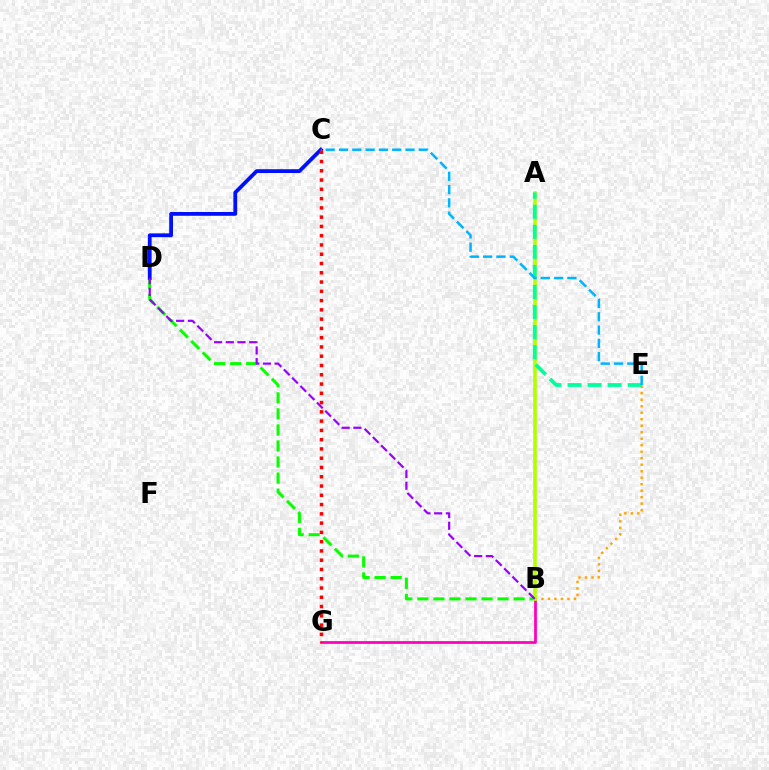{('B', 'G'): [{'color': '#ff00bd', 'line_style': 'solid', 'thickness': 1.98}], ('B', 'D'): [{'color': '#08ff00', 'line_style': 'dashed', 'thickness': 2.18}, {'color': '#9b00ff', 'line_style': 'dashed', 'thickness': 1.59}], ('B', 'E'): [{'color': '#ffa500', 'line_style': 'dotted', 'thickness': 1.76}], ('A', 'B'): [{'color': '#b3ff00', 'line_style': 'solid', 'thickness': 2.6}], ('C', 'D'): [{'color': '#0010ff', 'line_style': 'solid', 'thickness': 2.73}], ('A', 'E'): [{'color': '#00ff9d', 'line_style': 'dashed', 'thickness': 2.72}], ('C', 'G'): [{'color': '#ff0000', 'line_style': 'dotted', 'thickness': 2.52}], ('C', 'E'): [{'color': '#00b5ff', 'line_style': 'dashed', 'thickness': 1.81}]}